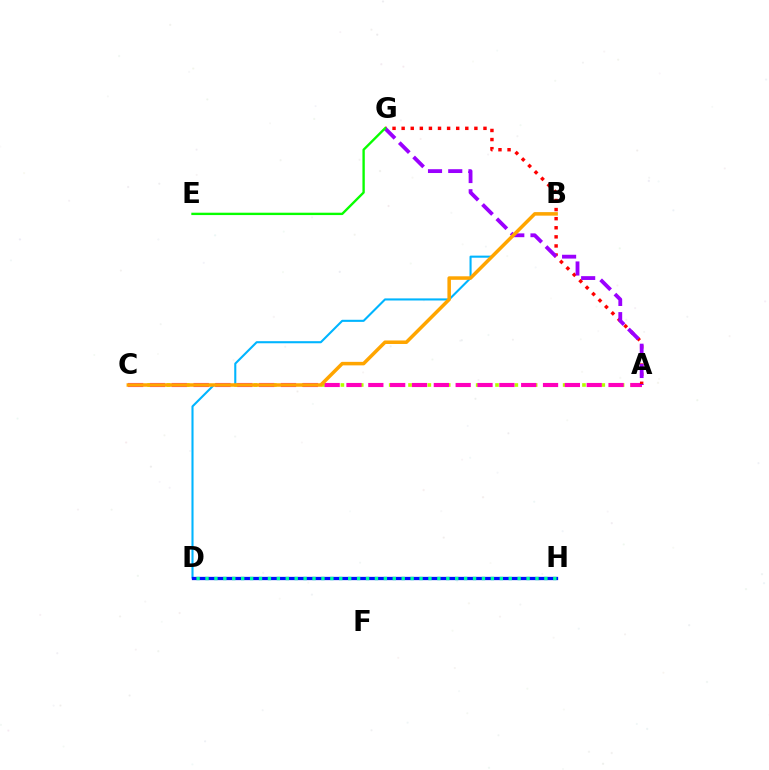{('A', 'C'): [{'color': '#b3ff00', 'line_style': 'dotted', 'thickness': 2.63}, {'color': '#ff00bd', 'line_style': 'dashed', 'thickness': 2.97}], ('A', 'G'): [{'color': '#ff0000', 'line_style': 'dotted', 'thickness': 2.47}, {'color': '#9b00ff', 'line_style': 'dashed', 'thickness': 2.75}], ('B', 'D'): [{'color': '#00b5ff', 'line_style': 'solid', 'thickness': 1.51}], ('E', 'G'): [{'color': '#08ff00', 'line_style': 'solid', 'thickness': 1.7}], ('B', 'C'): [{'color': '#ffa500', 'line_style': 'solid', 'thickness': 2.54}], ('D', 'H'): [{'color': '#0010ff', 'line_style': 'solid', 'thickness': 2.36}, {'color': '#00ff9d', 'line_style': 'dotted', 'thickness': 2.42}]}